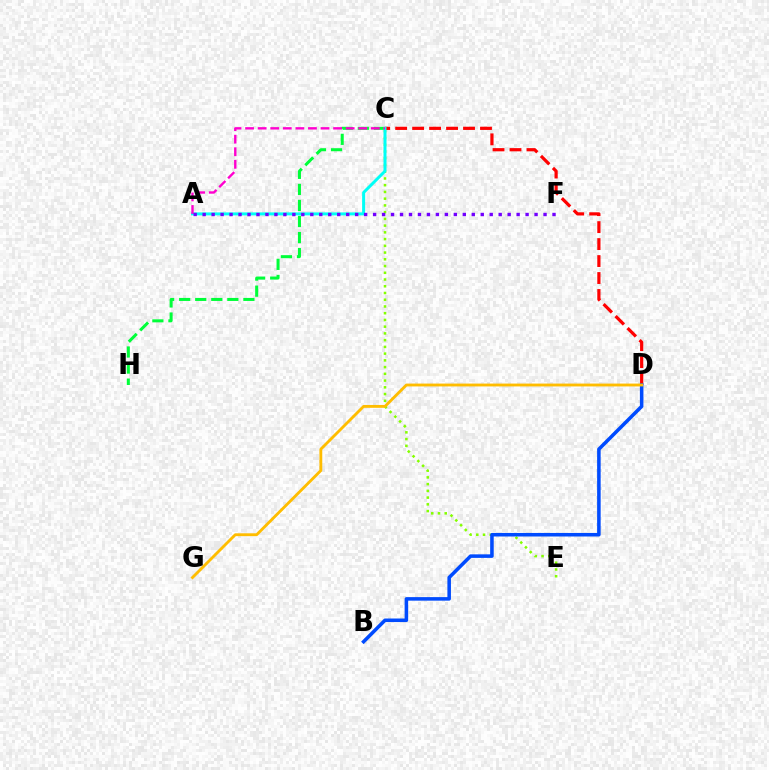{('C', 'D'): [{'color': '#ff0000', 'line_style': 'dashed', 'thickness': 2.3}], ('C', 'E'): [{'color': '#84ff00', 'line_style': 'dotted', 'thickness': 1.83}], ('C', 'H'): [{'color': '#00ff39', 'line_style': 'dashed', 'thickness': 2.18}], ('B', 'D'): [{'color': '#004bff', 'line_style': 'solid', 'thickness': 2.55}], ('D', 'G'): [{'color': '#ffbd00', 'line_style': 'solid', 'thickness': 2.06}], ('A', 'C'): [{'color': '#00fff6', 'line_style': 'solid', 'thickness': 2.15}, {'color': '#ff00cf', 'line_style': 'dashed', 'thickness': 1.71}], ('A', 'F'): [{'color': '#7200ff', 'line_style': 'dotted', 'thickness': 2.44}]}